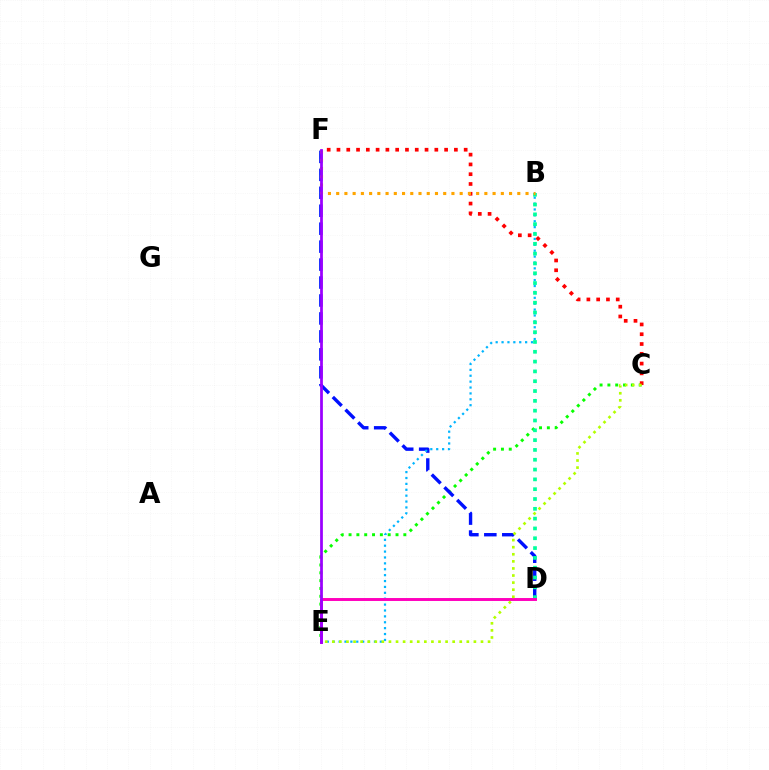{('C', 'E'): [{'color': '#08ff00', 'line_style': 'dotted', 'thickness': 2.13}, {'color': '#b3ff00', 'line_style': 'dotted', 'thickness': 1.92}], ('D', 'F'): [{'color': '#0010ff', 'line_style': 'dashed', 'thickness': 2.44}], ('C', 'F'): [{'color': '#ff0000', 'line_style': 'dotted', 'thickness': 2.66}], ('B', 'E'): [{'color': '#00b5ff', 'line_style': 'dotted', 'thickness': 1.6}], ('B', 'D'): [{'color': '#00ff9d', 'line_style': 'dotted', 'thickness': 2.67}], ('D', 'E'): [{'color': '#ff00bd', 'line_style': 'solid', 'thickness': 2.12}], ('B', 'F'): [{'color': '#ffa500', 'line_style': 'dotted', 'thickness': 2.24}], ('E', 'F'): [{'color': '#9b00ff', 'line_style': 'solid', 'thickness': 1.99}]}